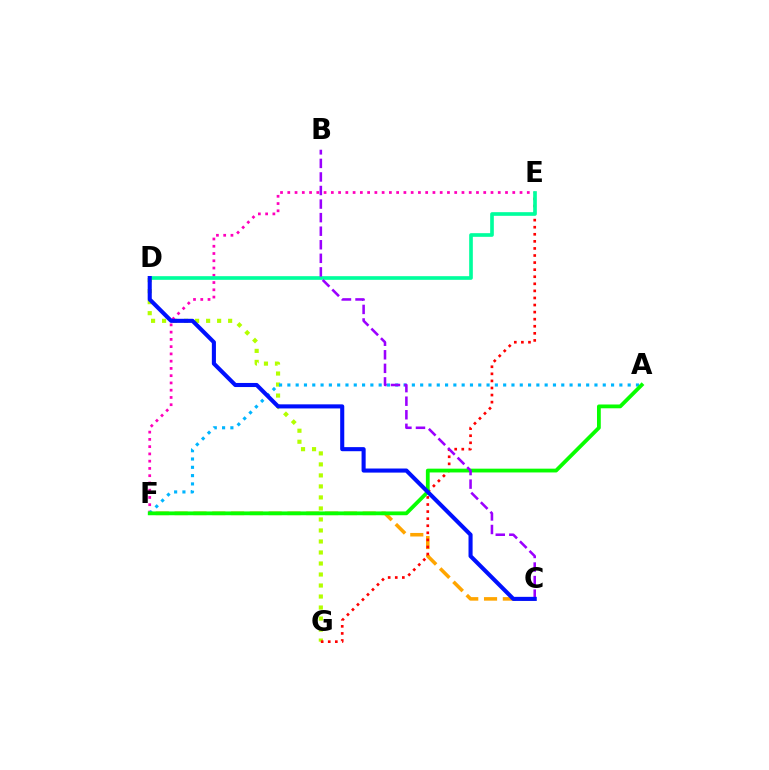{('D', 'G'): [{'color': '#b3ff00', 'line_style': 'dotted', 'thickness': 2.99}], ('E', 'F'): [{'color': '#ff00bd', 'line_style': 'dotted', 'thickness': 1.97}], ('C', 'F'): [{'color': '#ffa500', 'line_style': 'dashed', 'thickness': 2.56}], ('E', 'G'): [{'color': '#ff0000', 'line_style': 'dotted', 'thickness': 1.92}], ('A', 'F'): [{'color': '#00b5ff', 'line_style': 'dotted', 'thickness': 2.26}, {'color': '#08ff00', 'line_style': 'solid', 'thickness': 2.73}], ('D', 'E'): [{'color': '#00ff9d', 'line_style': 'solid', 'thickness': 2.63}], ('B', 'C'): [{'color': '#9b00ff', 'line_style': 'dashed', 'thickness': 1.84}], ('C', 'D'): [{'color': '#0010ff', 'line_style': 'solid', 'thickness': 2.94}]}